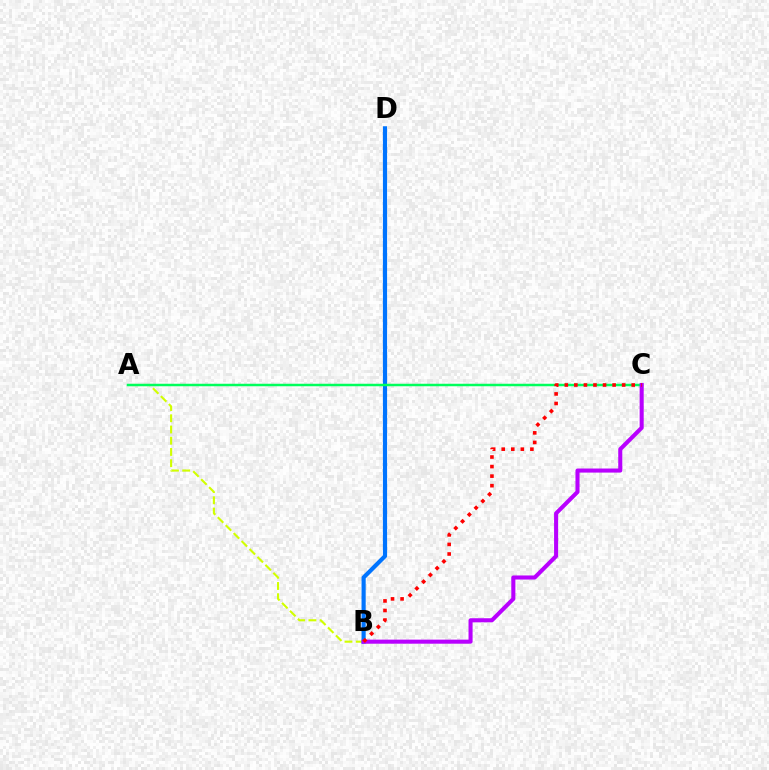{('A', 'B'): [{'color': '#d1ff00', 'line_style': 'dashed', 'thickness': 1.53}], ('B', 'D'): [{'color': '#0074ff', 'line_style': 'solid', 'thickness': 3.0}], ('A', 'C'): [{'color': '#00ff5c', 'line_style': 'solid', 'thickness': 1.8}], ('B', 'C'): [{'color': '#b900ff', 'line_style': 'solid', 'thickness': 2.93}, {'color': '#ff0000', 'line_style': 'dotted', 'thickness': 2.6}]}